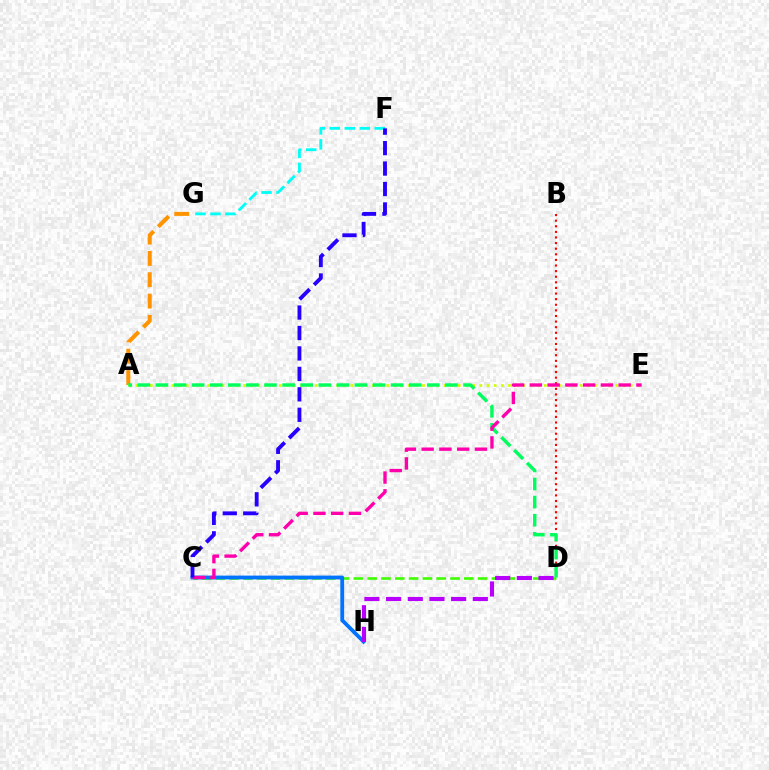{('A', 'G'): [{'color': '#ff9400', 'line_style': 'dashed', 'thickness': 2.9}], ('B', 'D'): [{'color': '#ff0000', 'line_style': 'dotted', 'thickness': 1.52}], ('A', 'E'): [{'color': '#d1ff00', 'line_style': 'dotted', 'thickness': 1.95}], ('C', 'D'): [{'color': '#3dff00', 'line_style': 'dashed', 'thickness': 1.88}], ('C', 'H'): [{'color': '#0074ff', 'line_style': 'solid', 'thickness': 2.73}], ('F', 'G'): [{'color': '#00fff6', 'line_style': 'dashed', 'thickness': 2.04}], ('D', 'H'): [{'color': '#b900ff', 'line_style': 'dashed', 'thickness': 2.95}], ('A', 'D'): [{'color': '#00ff5c', 'line_style': 'dashed', 'thickness': 2.46}], ('C', 'E'): [{'color': '#ff00ac', 'line_style': 'dashed', 'thickness': 2.41}], ('C', 'F'): [{'color': '#2500ff', 'line_style': 'dashed', 'thickness': 2.78}]}